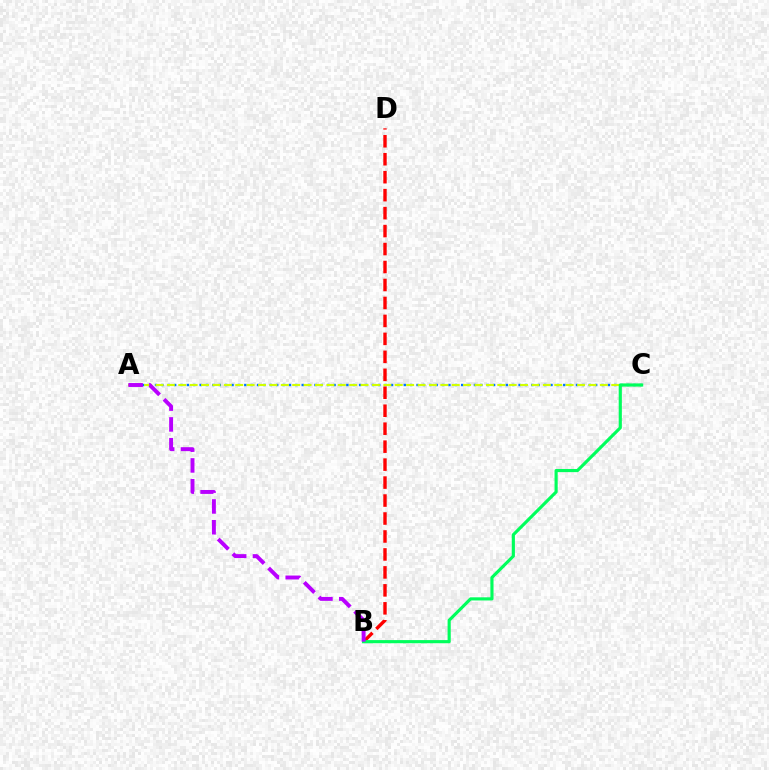{('A', 'C'): [{'color': '#0074ff', 'line_style': 'dotted', 'thickness': 1.73}, {'color': '#d1ff00', 'line_style': 'dashed', 'thickness': 1.55}], ('B', 'D'): [{'color': '#ff0000', 'line_style': 'dashed', 'thickness': 2.44}], ('B', 'C'): [{'color': '#00ff5c', 'line_style': 'solid', 'thickness': 2.27}], ('A', 'B'): [{'color': '#b900ff', 'line_style': 'dashed', 'thickness': 2.83}]}